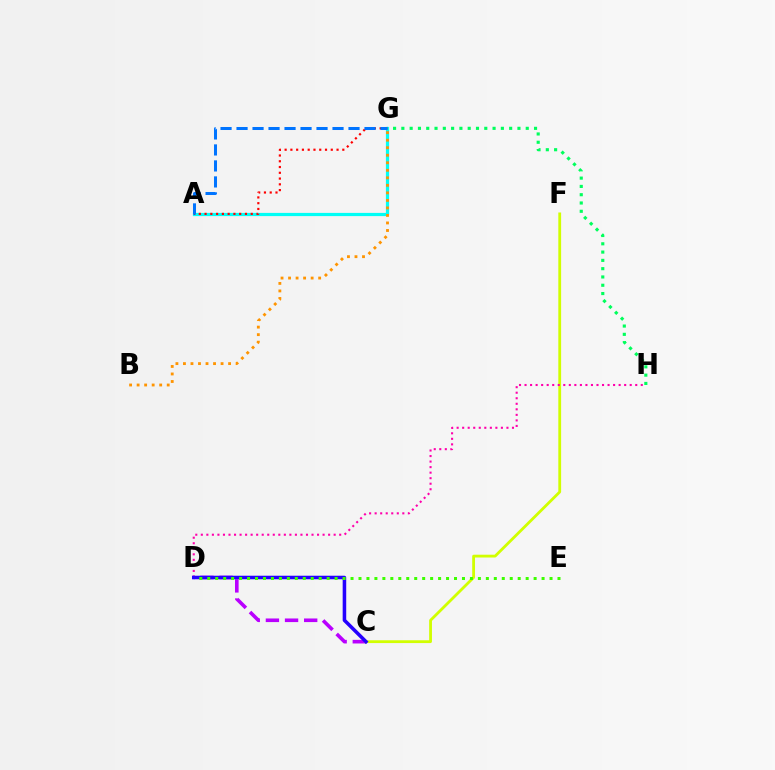{('C', 'D'): [{'color': '#b900ff', 'line_style': 'dashed', 'thickness': 2.6}, {'color': '#2500ff', 'line_style': 'solid', 'thickness': 2.55}], ('A', 'G'): [{'color': '#00fff6', 'line_style': 'solid', 'thickness': 2.31}, {'color': '#ff0000', 'line_style': 'dotted', 'thickness': 1.57}, {'color': '#0074ff', 'line_style': 'dashed', 'thickness': 2.17}], ('B', 'G'): [{'color': '#ff9400', 'line_style': 'dotted', 'thickness': 2.04}], ('C', 'F'): [{'color': '#d1ff00', 'line_style': 'solid', 'thickness': 2.02}], ('D', 'H'): [{'color': '#ff00ac', 'line_style': 'dotted', 'thickness': 1.5}], ('D', 'E'): [{'color': '#3dff00', 'line_style': 'dotted', 'thickness': 2.16}], ('G', 'H'): [{'color': '#00ff5c', 'line_style': 'dotted', 'thickness': 2.25}]}